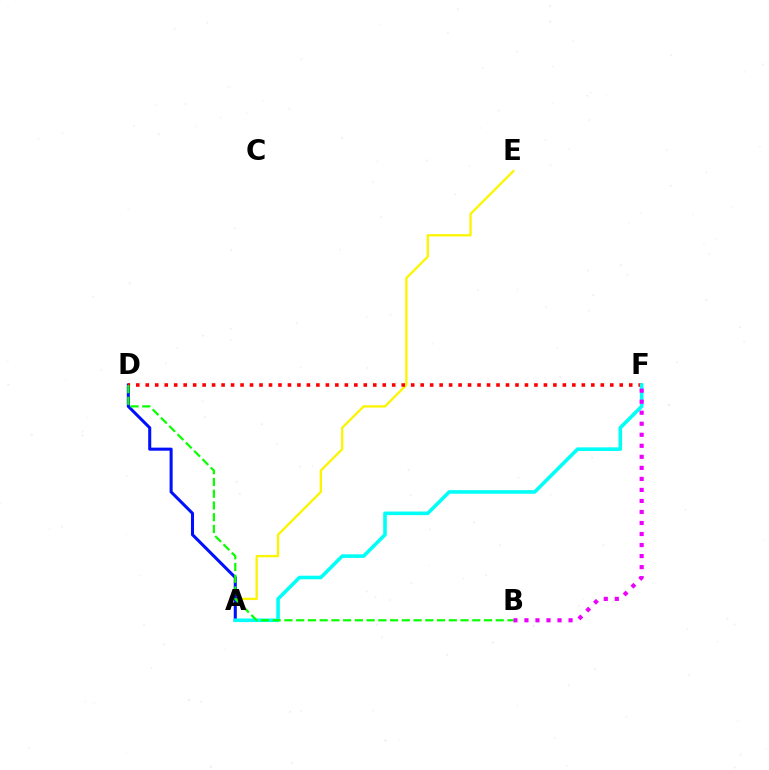{('A', 'E'): [{'color': '#fcf500', 'line_style': 'solid', 'thickness': 1.66}], ('A', 'D'): [{'color': '#0010ff', 'line_style': 'solid', 'thickness': 2.2}], ('D', 'F'): [{'color': '#ff0000', 'line_style': 'dotted', 'thickness': 2.58}], ('A', 'F'): [{'color': '#00fff6', 'line_style': 'solid', 'thickness': 2.58}], ('B', 'F'): [{'color': '#ee00ff', 'line_style': 'dotted', 'thickness': 3.0}], ('B', 'D'): [{'color': '#08ff00', 'line_style': 'dashed', 'thickness': 1.59}]}